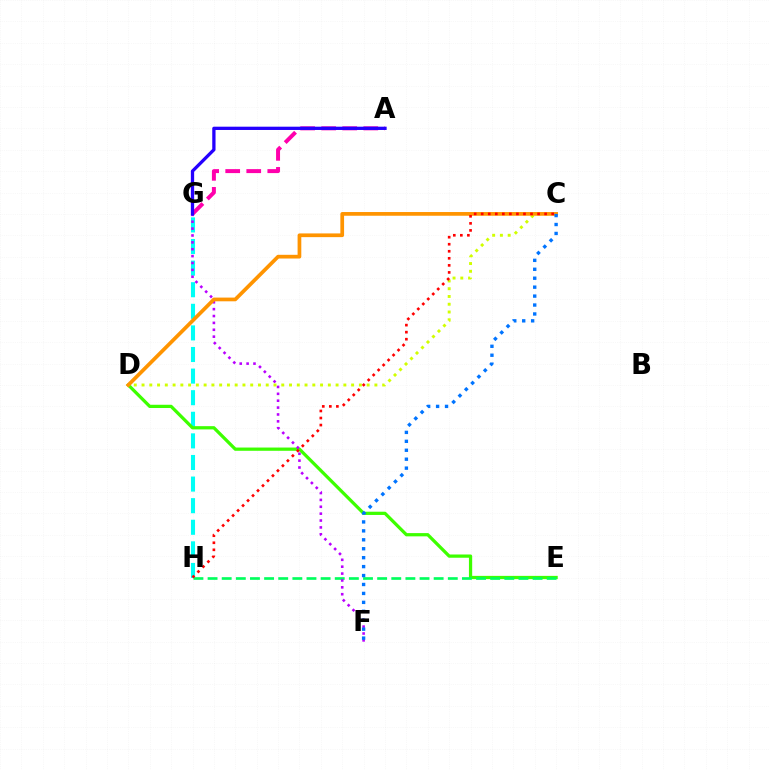{('G', 'H'): [{'color': '#00fff6', 'line_style': 'dashed', 'thickness': 2.93}], ('A', 'G'): [{'color': '#ff00ac', 'line_style': 'dashed', 'thickness': 2.86}, {'color': '#2500ff', 'line_style': 'solid', 'thickness': 2.37}], ('D', 'E'): [{'color': '#3dff00', 'line_style': 'solid', 'thickness': 2.34}], ('E', 'H'): [{'color': '#00ff5c', 'line_style': 'dashed', 'thickness': 1.92}], ('F', 'G'): [{'color': '#b900ff', 'line_style': 'dotted', 'thickness': 1.87}], ('C', 'D'): [{'color': '#d1ff00', 'line_style': 'dotted', 'thickness': 2.11}, {'color': '#ff9400', 'line_style': 'solid', 'thickness': 2.68}], ('C', 'H'): [{'color': '#ff0000', 'line_style': 'dotted', 'thickness': 1.91}], ('C', 'F'): [{'color': '#0074ff', 'line_style': 'dotted', 'thickness': 2.43}]}